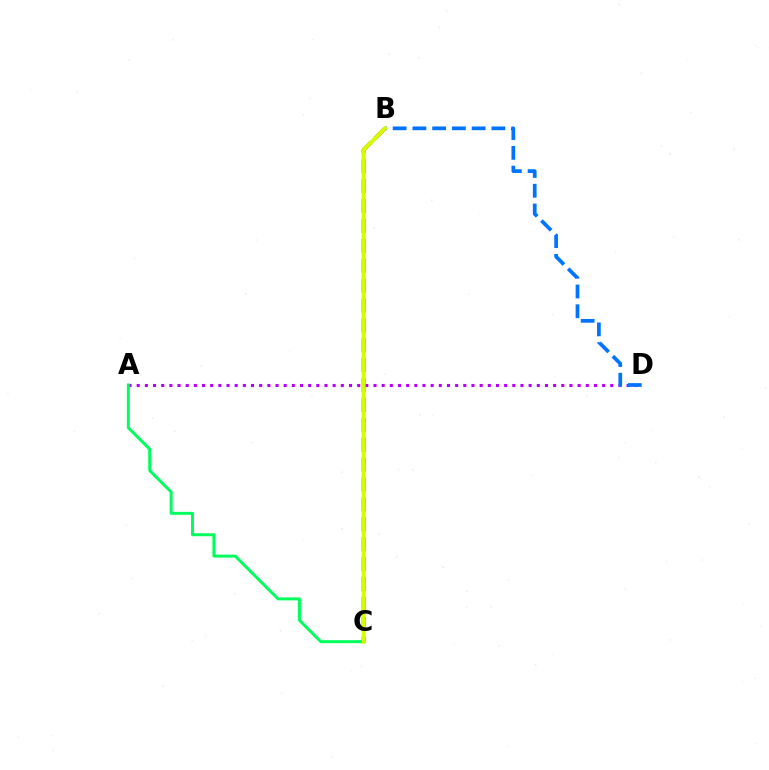{('A', 'D'): [{'color': '#b900ff', 'line_style': 'dotted', 'thickness': 2.22}], ('A', 'C'): [{'color': '#00ff5c', 'line_style': 'solid', 'thickness': 2.15}], ('B', 'D'): [{'color': '#0074ff', 'line_style': 'dashed', 'thickness': 2.68}], ('B', 'C'): [{'color': '#ff0000', 'line_style': 'dashed', 'thickness': 2.7}, {'color': '#d1ff00', 'line_style': 'solid', 'thickness': 2.84}]}